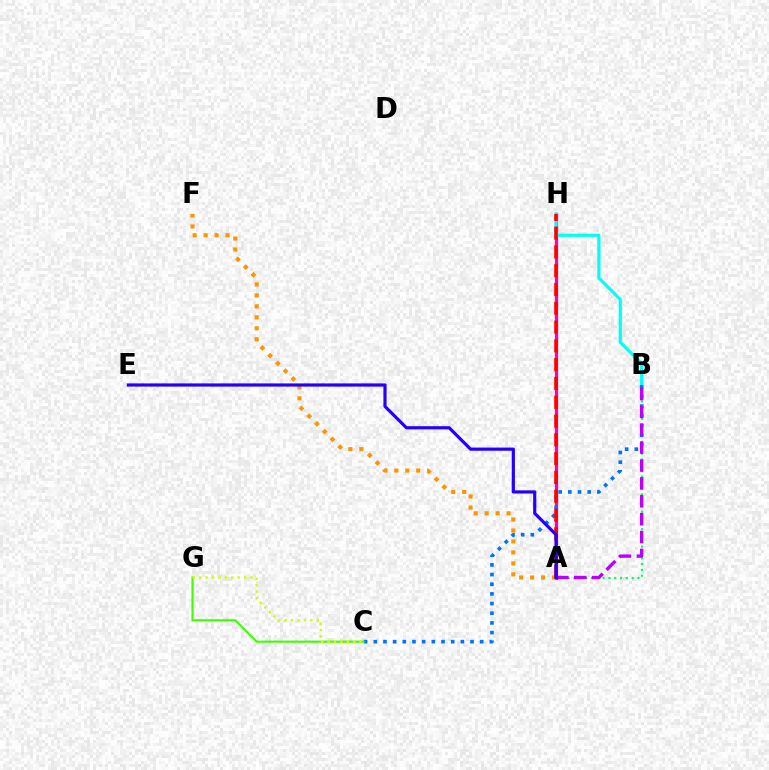{('A', 'H'): [{'color': '#ff00ac', 'line_style': 'solid', 'thickness': 2.33}, {'color': '#ff0000', 'line_style': 'dashed', 'thickness': 2.55}], ('B', 'H'): [{'color': '#00fff6', 'line_style': 'solid', 'thickness': 2.29}], ('A', 'B'): [{'color': '#00ff5c', 'line_style': 'dotted', 'thickness': 1.58}, {'color': '#b900ff', 'line_style': 'dashed', 'thickness': 2.43}], ('A', 'F'): [{'color': '#ff9400', 'line_style': 'dotted', 'thickness': 2.98}], ('B', 'C'): [{'color': '#0074ff', 'line_style': 'dotted', 'thickness': 2.63}], ('A', 'E'): [{'color': '#2500ff', 'line_style': 'solid', 'thickness': 2.3}], ('C', 'G'): [{'color': '#3dff00', 'line_style': 'solid', 'thickness': 1.52}, {'color': '#d1ff00', 'line_style': 'dotted', 'thickness': 1.75}]}